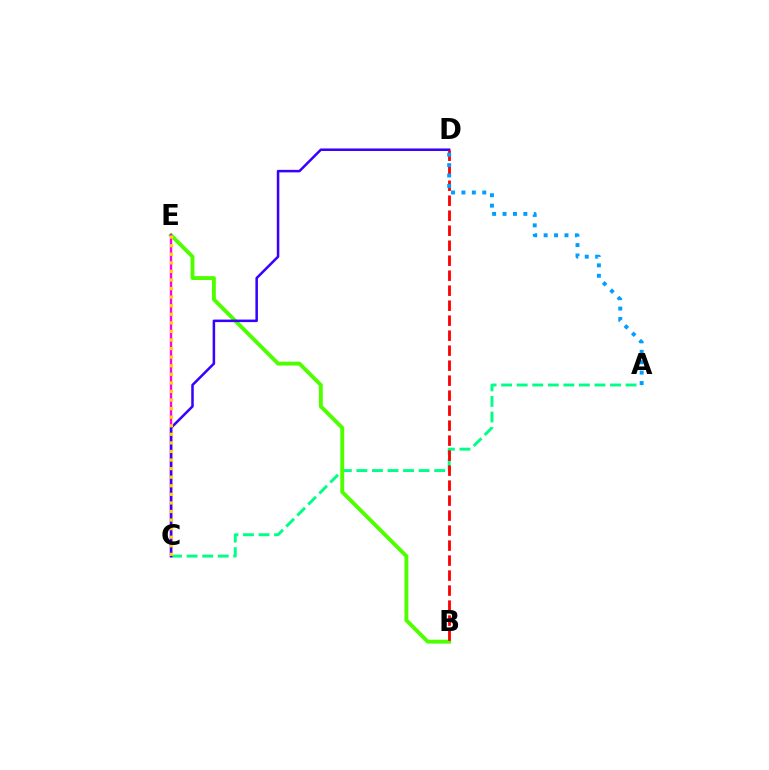{('A', 'C'): [{'color': '#00ff86', 'line_style': 'dashed', 'thickness': 2.11}], ('B', 'E'): [{'color': '#4fff00', 'line_style': 'solid', 'thickness': 2.8}], ('C', 'E'): [{'color': '#ff00ed', 'line_style': 'solid', 'thickness': 1.72}, {'color': '#ffd500', 'line_style': 'dotted', 'thickness': 2.33}], ('C', 'D'): [{'color': '#3700ff', 'line_style': 'solid', 'thickness': 1.82}], ('B', 'D'): [{'color': '#ff0000', 'line_style': 'dashed', 'thickness': 2.04}], ('A', 'D'): [{'color': '#009eff', 'line_style': 'dotted', 'thickness': 2.83}]}